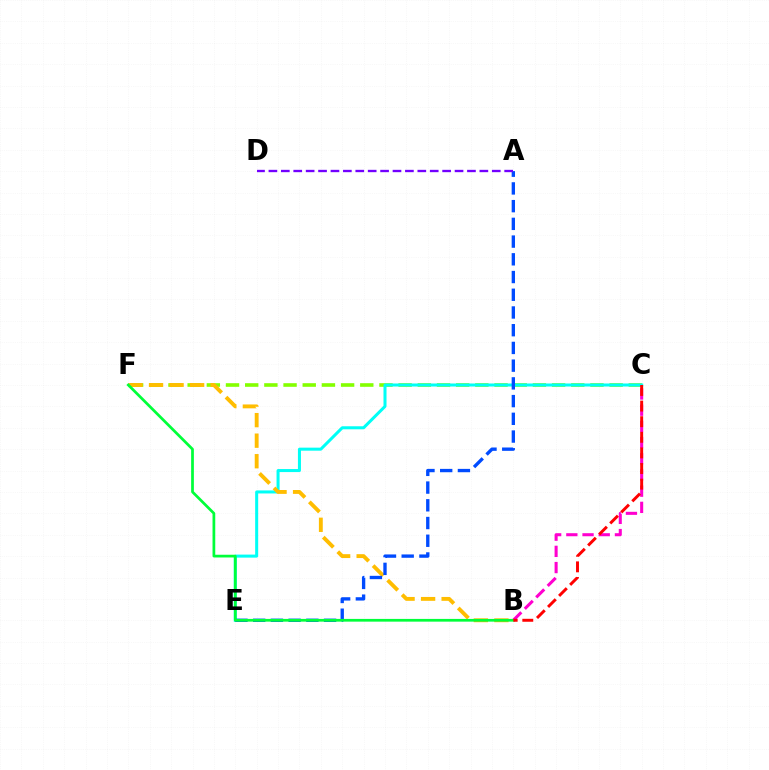{('C', 'F'): [{'color': '#84ff00', 'line_style': 'dashed', 'thickness': 2.61}], ('C', 'E'): [{'color': '#00fff6', 'line_style': 'solid', 'thickness': 2.18}], ('B', 'F'): [{'color': '#ffbd00', 'line_style': 'dashed', 'thickness': 2.79}, {'color': '#00ff39', 'line_style': 'solid', 'thickness': 1.97}], ('A', 'E'): [{'color': '#004bff', 'line_style': 'dashed', 'thickness': 2.41}], ('B', 'C'): [{'color': '#ff00cf', 'line_style': 'dashed', 'thickness': 2.2}, {'color': '#ff0000', 'line_style': 'dashed', 'thickness': 2.12}], ('A', 'D'): [{'color': '#7200ff', 'line_style': 'dashed', 'thickness': 1.69}]}